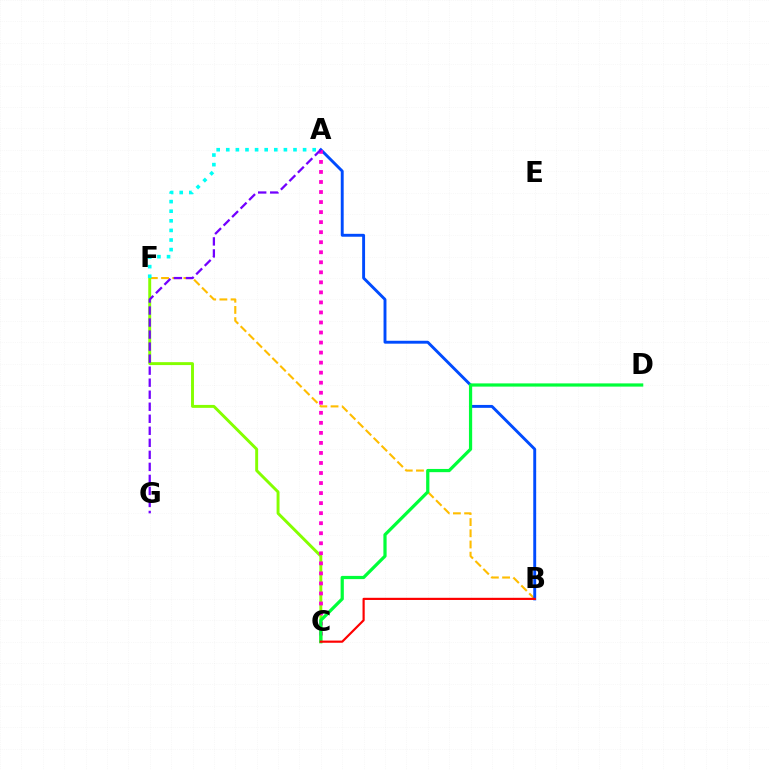{('B', 'F'): [{'color': '#ffbd00', 'line_style': 'dashed', 'thickness': 1.52}], ('A', 'B'): [{'color': '#004bff', 'line_style': 'solid', 'thickness': 2.09}], ('C', 'F'): [{'color': '#84ff00', 'line_style': 'solid', 'thickness': 2.11}], ('A', 'C'): [{'color': '#ff00cf', 'line_style': 'dotted', 'thickness': 2.73}], ('A', 'F'): [{'color': '#00fff6', 'line_style': 'dotted', 'thickness': 2.61}], ('C', 'D'): [{'color': '#00ff39', 'line_style': 'solid', 'thickness': 2.32}], ('B', 'C'): [{'color': '#ff0000', 'line_style': 'solid', 'thickness': 1.57}], ('A', 'G'): [{'color': '#7200ff', 'line_style': 'dashed', 'thickness': 1.63}]}